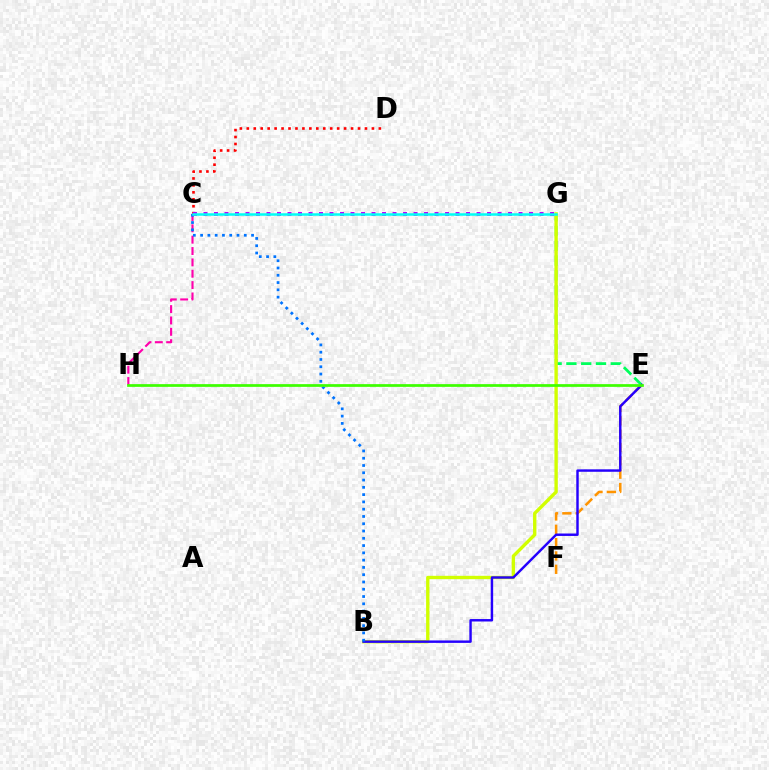{('C', 'D'): [{'color': '#ff0000', 'line_style': 'dotted', 'thickness': 1.89}], ('E', 'G'): [{'color': '#00ff5c', 'line_style': 'dashed', 'thickness': 2.01}], ('E', 'F'): [{'color': '#ff9400', 'line_style': 'dashed', 'thickness': 1.81}], ('C', 'H'): [{'color': '#ff00ac', 'line_style': 'dashed', 'thickness': 1.54}], ('B', 'G'): [{'color': '#d1ff00', 'line_style': 'solid', 'thickness': 2.42}], ('B', 'E'): [{'color': '#2500ff', 'line_style': 'solid', 'thickness': 1.75}], ('B', 'C'): [{'color': '#0074ff', 'line_style': 'dotted', 'thickness': 1.98}], ('E', 'H'): [{'color': '#3dff00', 'line_style': 'solid', 'thickness': 1.96}], ('C', 'G'): [{'color': '#b900ff', 'line_style': 'dotted', 'thickness': 2.85}, {'color': '#00fff6', 'line_style': 'solid', 'thickness': 1.81}]}